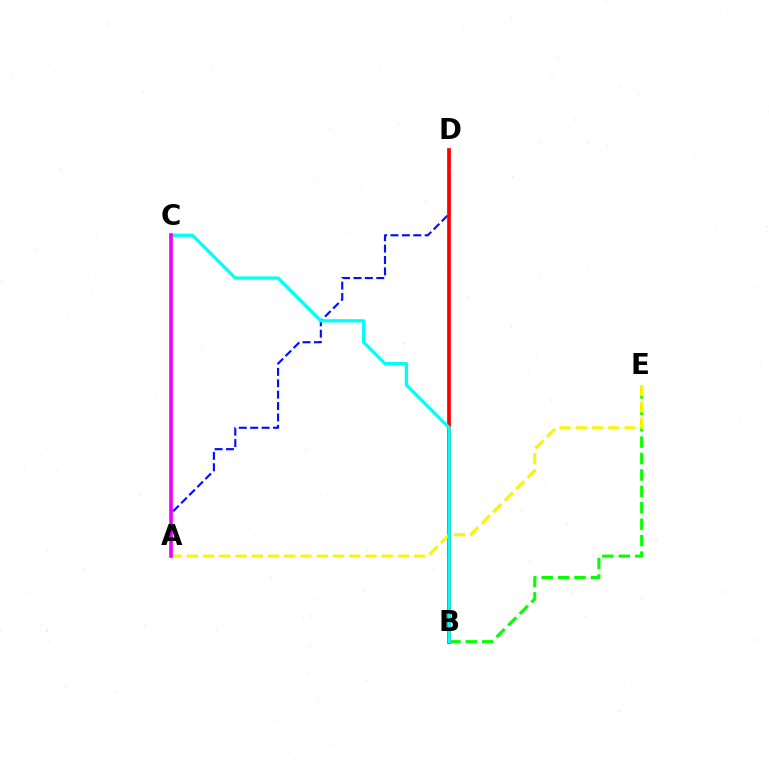{('B', 'E'): [{'color': '#08ff00', 'line_style': 'dashed', 'thickness': 2.23}], ('A', 'D'): [{'color': '#0010ff', 'line_style': 'dashed', 'thickness': 1.55}], ('B', 'D'): [{'color': '#ff0000', 'line_style': 'solid', 'thickness': 2.67}], ('A', 'E'): [{'color': '#fcf500', 'line_style': 'dashed', 'thickness': 2.21}], ('B', 'C'): [{'color': '#00fff6', 'line_style': 'solid', 'thickness': 2.38}], ('A', 'C'): [{'color': '#ee00ff', 'line_style': 'solid', 'thickness': 2.61}]}